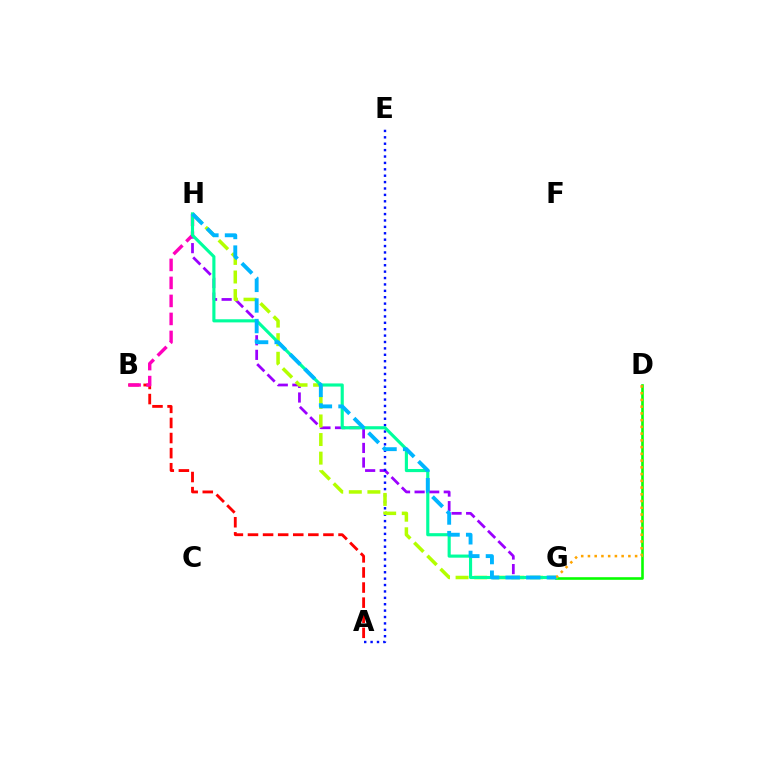{('G', 'H'): [{'color': '#9b00ff', 'line_style': 'dashed', 'thickness': 1.98}, {'color': '#b3ff00', 'line_style': 'dashed', 'thickness': 2.52}, {'color': '#00ff9d', 'line_style': 'solid', 'thickness': 2.25}, {'color': '#00b5ff', 'line_style': 'dashed', 'thickness': 2.8}], ('A', 'B'): [{'color': '#ff0000', 'line_style': 'dashed', 'thickness': 2.05}], ('A', 'E'): [{'color': '#0010ff', 'line_style': 'dotted', 'thickness': 1.74}], ('D', 'G'): [{'color': '#08ff00', 'line_style': 'solid', 'thickness': 1.88}, {'color': '#ffa500', 'line_style': 'dotted', 'thickness': 1.83}], ('B', 'H'): [{'color': '#ff00bd', 'line_style': 'dashed', 'thickness': 2.45}]}